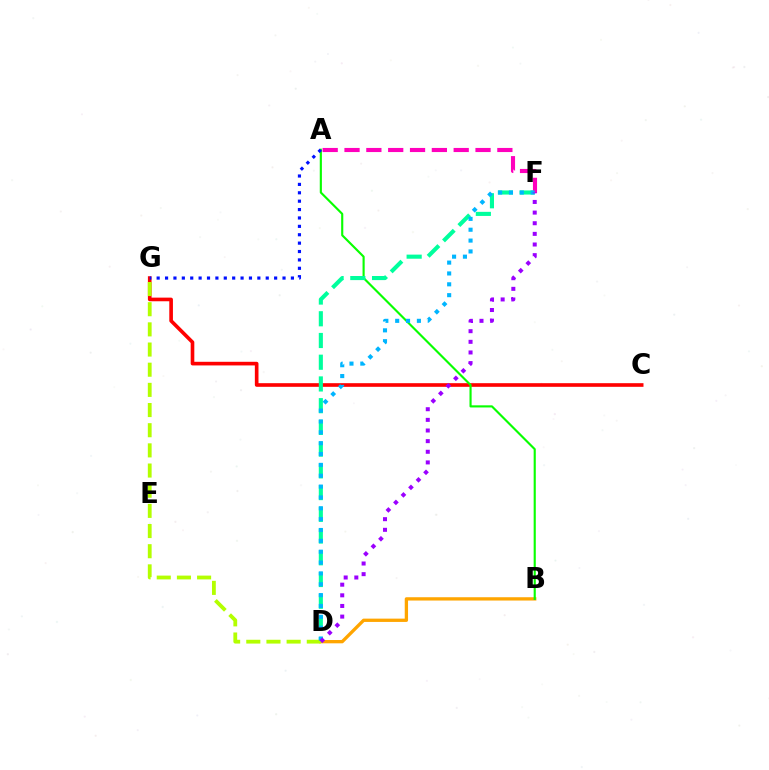{('B', 'D'): [{'color': '#ffa500', 'line_style': 'solid', 'thickness': 2.38}], ('C', 'G'): [{'color': '#ff0000', 'line_style': 'solid', 'thickness': 2.62}], ('A', 'B'): [{'color': '#08ff00', 'line_style': 'solid', 'thickness': 1.54}], ('D', 'F'): [{'color': '#00ff9d', 'line_style': 'dashed', 'thickness': 2.95}, {'color': '#00b5ff', 'line_style': 'dotted', 'thickness': 2.95}, {'color': '#9b00ff', 'line_style': 'dotted', 'thickness': 2.89}], ('D', 'G'): [{'color': '#b3ff00', 'line_style': 'dashed', 'thickness': 2.74}], ('A', 'G'): [{'color': '#0010ff', 'line_style': 'dotted', 'thickness': 2.28}], ('A', 'F'): [{'color': '#ff00bd', 'line_style': 'dashed', 'thickness': 2.97}]}